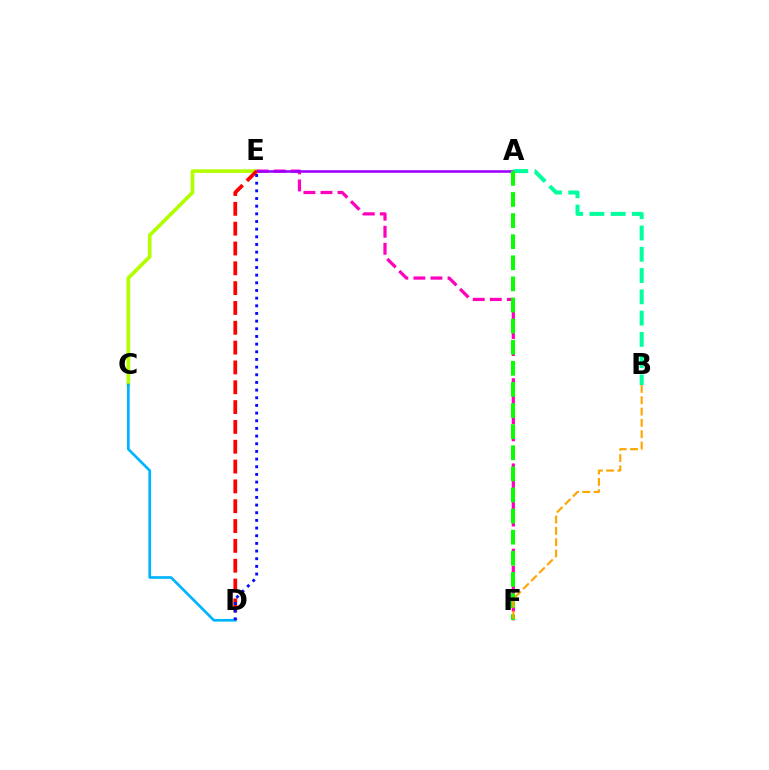{('C', 'E'): [{'color': '#b3ff00', 'line_style': 'solid', 'thickness': 2.64}], ('E', 'F'): [{'color': '#ff00bd', 'line_style': 'dashed', 'thickness': 2.32}], ('A', 'E'): [{'color': '#9b00ff', 'line_style': 'solid', 'thickness': 1.84}], ('A', 'B'): [{'color': '#00ff9d', 'line_style': 'dashed', 'thickness': 2.89}], ('D', 'E'): [{'color': '#ff0000', 'line_style': 'dashed', 'thickness': 2.69}, {'color': '#0010ff', 'line_style': 'dotted', 'thickness': 2.08}], ('A', 'F'): [{'color': '#08ff00', 'line_style': 'dashed', 'thickness': 2.87}], ('C', 'D'): [{'color': '#00b5ff', 'line_style': 'solid', 'thickness': 1.95}], ('B', 'F'): [{'color': '#ffa500', 'line_style': 'dashed', 'thickness': 1.54}]}